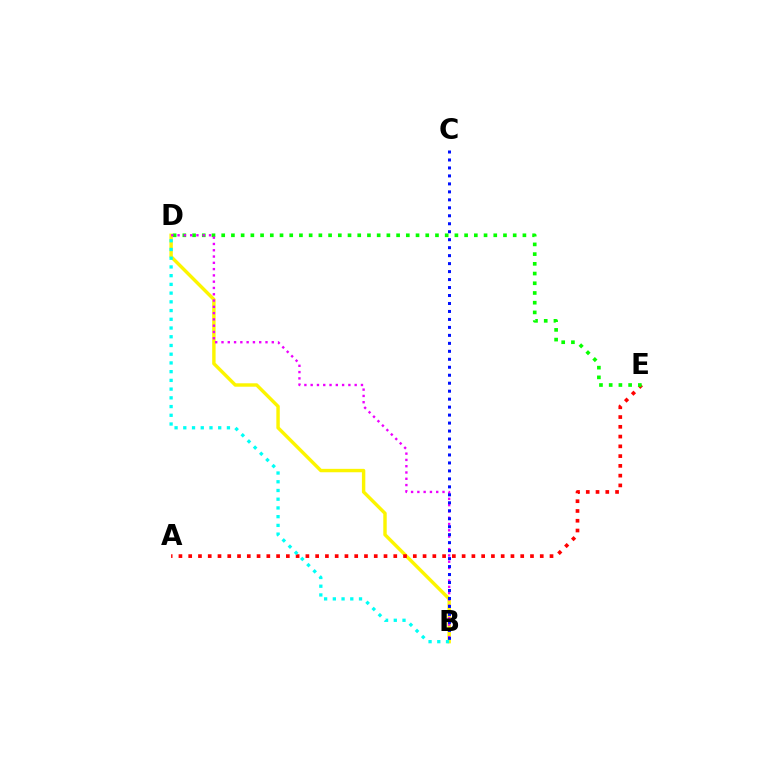{('B', 'D'): [{'color': '#fcf500', 'line_style': 'solid', 'thickness': 2.46}, {'color': '#ee00ff', 'line_style': 'dotted', 'thickness': 1.71}, {'color': '#00fff6', 'line_style': 'dotted', 'thickness': 2.37}], ('A', 'E'): [{'color': '#ff0000', 'line_style': 'dotted', 'thickness': 2.65}], ('D', 'E'): [{'color': '#08ff00', 'line_style': 'dotted', 'thickness': 2.64}], ('B', 'C'): [{'color': '#0010ff', 'line_style': 'dotted', 'thickness': 2.17}]}